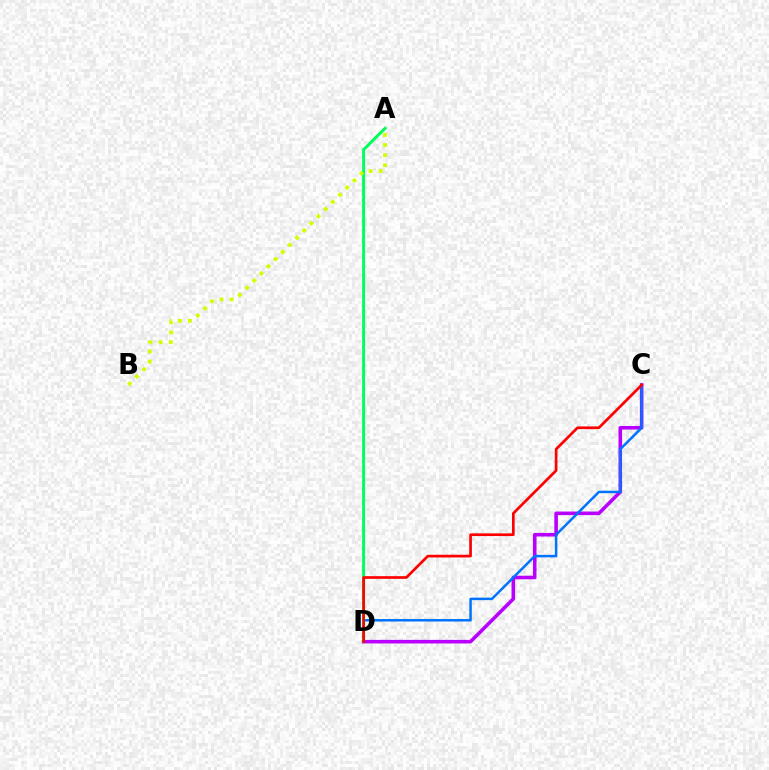{('C', 'D'): [{'color': '#b900ff', 'line_style': 'solid', 'thickness': 2.57}, {'color': '#0074ff', 'line_style': 'solid', 'thickness': 1.8}, {'color': '#ff0000', 'line_style': 'solid', 'thickness': 1.94}], ('A', 'D'): [{'color': '#00ff5c', 'line_style': 'solid', 'thickness': 2.14}], ('A', 'B'): [{'color': '#d1ff00', 'line_style': 'dotted', 'thickness': 2.75}]}